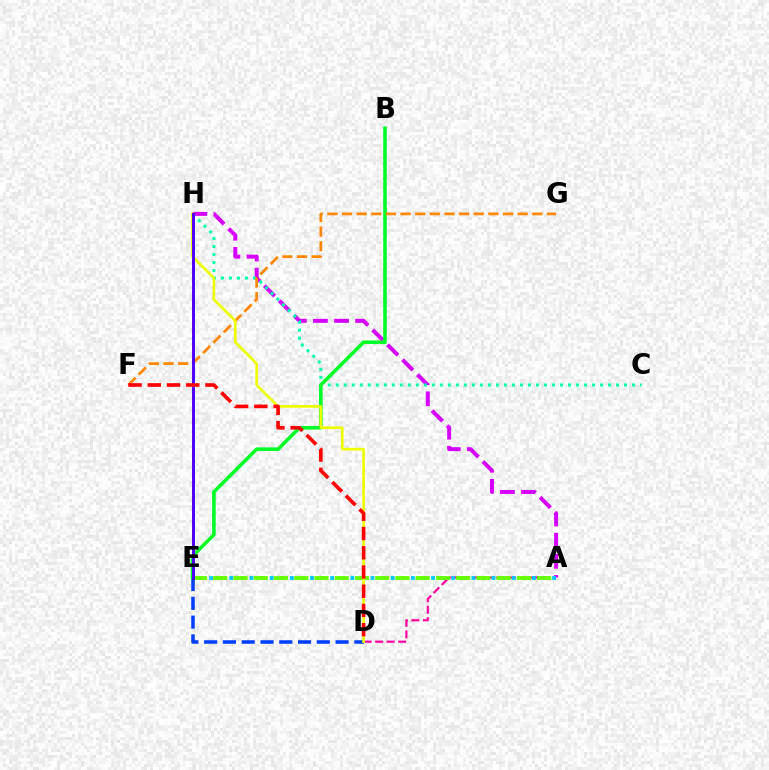{('A', 'H'): [{'color': '#d600ff', 'line_style': 'dashed', 'thickness': 2.87}], ('A', 'D'): [{'color': '#ff00a0', 'line_style': 'dashed', 'thickness': 1.56}], ('A', 'E'): [{'color': '#00c7ff', 'line_style': 'dotted', 'thickness': 2.74}, {'color': '#66ff00', 'line_style': 'dashed', 'thickness': 2.75}], ('D', 'E'): [{'color': '#003fff', 'line_style': 'dashed', 'thickness': 2.55}], ('C', 'H'): [{'color': '#00ffaf', 'line_style': 'dotted', 'thickness': 2.18}], ('B', 'E'): [{'color': '#00ff27', 'line_style': 'solid', 'thickness': 2.59}], ('F', 'G'): [{'color': '#ff8800', 'line_style': 'dashed', 'thickness': 1.99}], ('D', 'H'): [{'color': '#eeff00', 'line_style': 'solid', 'thickness': 1.91}], ('E', 'H'): [{'color': '#4f00ff', 'line_style': 'solid', 'thickness': 2.12}], ('D', 'F'): [{'color': '#ff0000', 'line_style': 'dashed', 'thickness': 2.61}]}